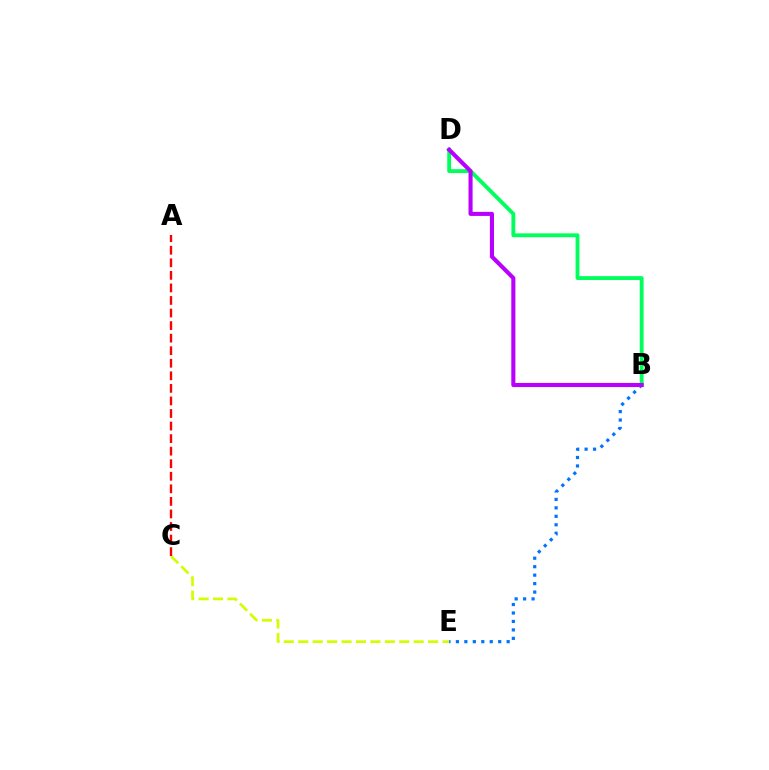{('C', 'E'): [{'color': '#d1ff00', 'line_style': 'dashed', 'thickness': 1.96}], ('B', 'E'): [{'color': '#0074ff', 'line_style': 'dotted', 'thickness': 2.3}], ('A', 'C'): [{'color': '#ff0000', 'line_style': 'dashed', 'thickness': 1.71}], ('B', 'D'): [{'color': '#00ff5c', 'line_style': 'solid', 'thickness': 2.78}, {'color': '#b900ff', 'line_style': 'solid', 'thickness': 2.94}]}